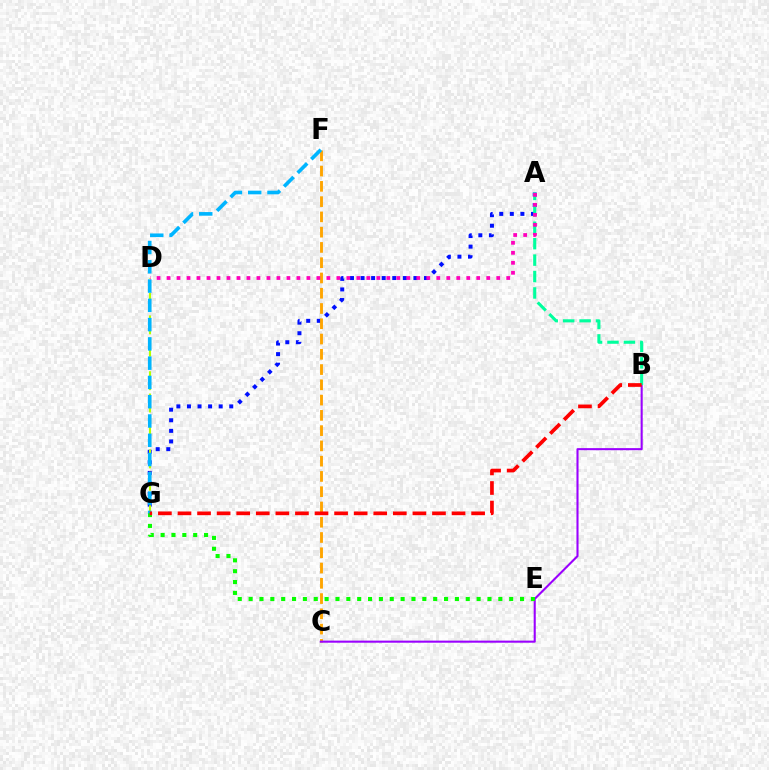{('A', 'G'): [{'color': '#0010ff', 'line_style': 'dotted', 'thickness': 2.87}], ('D', 'G'): [{'color': '#b3ff00', 'line_style': 'dashed', 'thickness': 1.52}], ('C', 'F'): [{'color': '#ffa500', 'line_style': 'dashed', 'thickness': 2.07}], ('B', 'C'): [{'color': '#9b00ff', 'line_style': 'solid', 'thickness': 1.5}], ('E', 'G'): [{'color': '#08ff00', 'line_style': 'dotted', 'thickness': 2.95}], ('F', 'G'): [{'color': '#00b5ff', 'line_style': 'dashed', 'thickness': 2.62}], ('A', 'B'): [{'color': '#00ff9d', 'line_style': 'dashed', 'thickness': 2.23}], ('A', 'D'): [{'color': '#ff00bd', 'line_style': 'dotted', 'thickness': 2.71}], ('B', 'G'): [{'color': '#ff0000', 'line_style': 'dashed', 'thickness': 2.66}]}